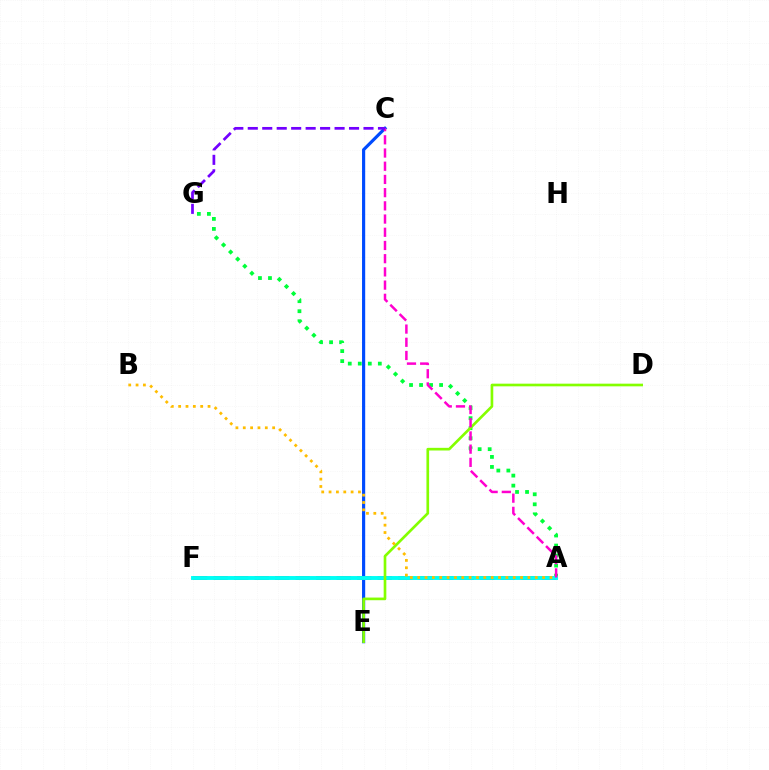{('C', 'E'): [{'color': '#004bff', 'line_style': 'solid', 'thickness': 2.27}], ('A', 'F'): [{'color': '#ff0000', 'line_style': 'dashed', 'thickness': 2.79}, {'color': '#00fff6', 'line_style': 'solid', 'thickness': 2.82}], ('A', 'G'): [{'color': '#00ff39', 'line_style': 'dotted', 'thickness': 2.72}], ('D', 'E'): [{'color': '#84ff00', 'line_style': 'solid', 'thickness': 1.92}], ('A', 'C'): [{'color': '#ff00cf', 'line_style': 'dashed', 'thickness': 1.79}], ('A', 'B'): [{'color': '#ffbd00', 'line_style': 'dotted', 'thickness': 2.0}], ('C', 'G'): [{'color': '#7200ff', 'line_style': 'dashed', 'thickness': 1.97}]}